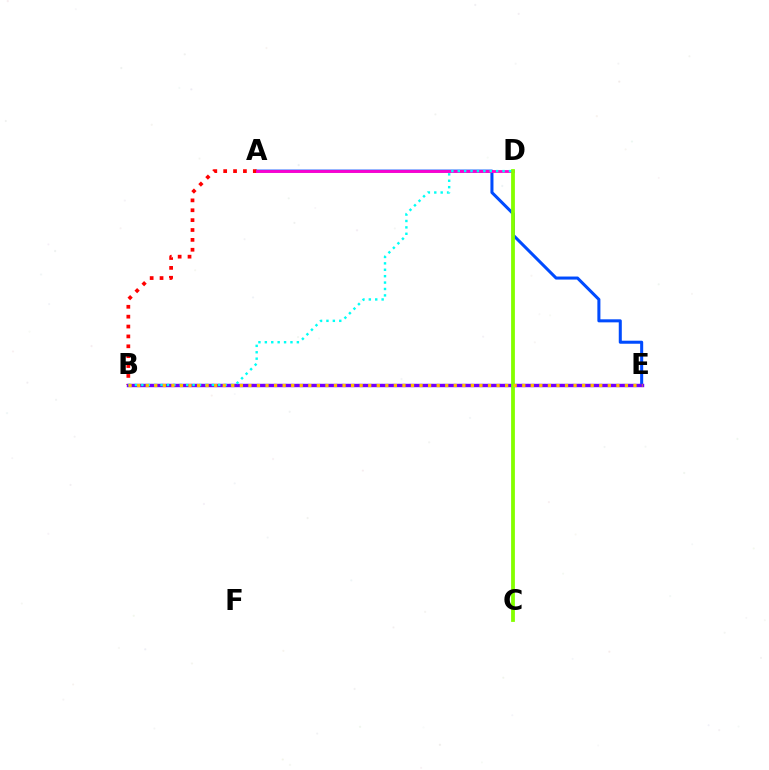{('A', 'E'): [{'color': '#004bff', 'line_style': 'solid', 'thickness': 2.19}], ('A', 'B'): [{'color': '#ff0000', 'line_style': 'dotted', 'thickness': 2.68}], ('B', 'E'): [{'color': '#00ff39', 'line_style': 'dotted', 'thickness': 1.53}, {'color': '#7200ff', 'line_style': 'solid', 'thickness': 2.45}, {'color': '#ffbd00', 'line_style': 'dotted', 'thickness': 2.32}], ('A', 'D'): [{'color': '#ff00cf', 'line_style': 'solid', 'thickness': 2.03}], ('C', 'D'): [{'color': '#84ff00', 'line_style': 'solid', 'thickness': 2.73}], ('B', 'D'): [{'color': '#00fff6', 'line_style': 'dotted', 'thickness': 1.74}]}